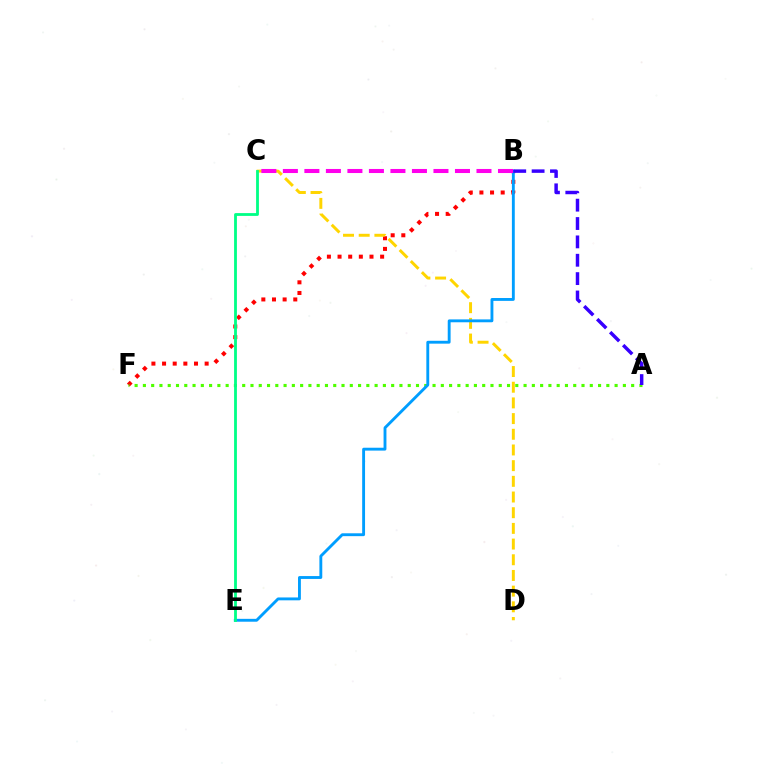{('B', 'F'): [{'color': '#ff0000', 'line_style': 'dotted', 'thickness': 2.89}], ('A', 'F'): [{'color': '#4fff00', 'line_style': 'dotted', 'thickness': 2.25}], ('C', 'D'): [{'color': '#ffd500', 'line_style': 'dashed', 'thickness': 2.13}], ('B', 'E'): [{'color': '#009eff', 'line_style': 'solid', 'thickness': 2.07}], ('A', 'B'): [{'color': '#3700ff', 'line_style': 'dashed', 'thickness': 2.49}], ('B', 'C'): [{'color': '#ff00ed', 'line_style': 'dashed', 'thickness': 2.92}], ('C', 'E'): [{'color': '#00ff86', 'line_style': 'solid', 'thickness': 2.03}]}